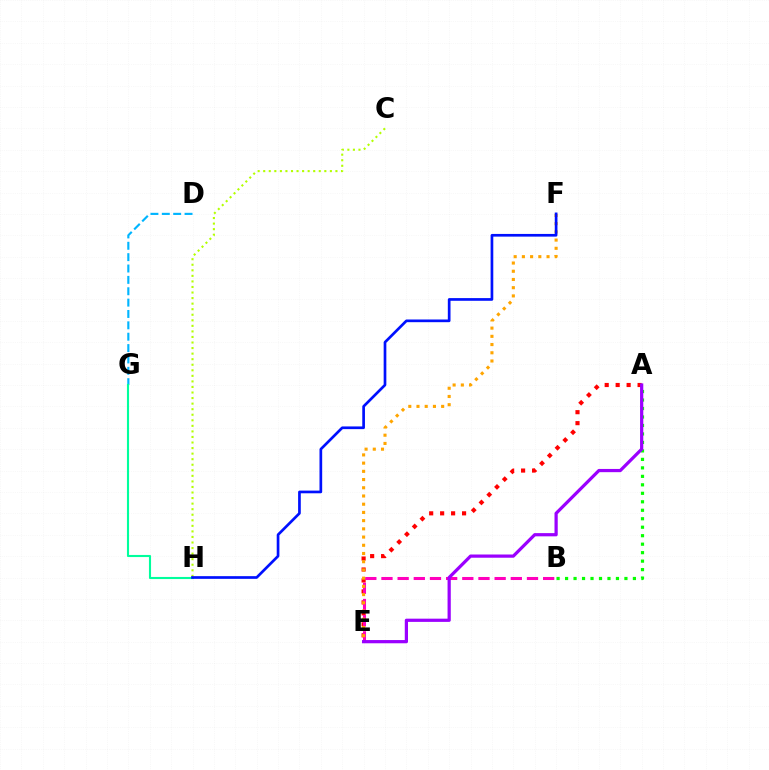{('A', 'E'): [{'color': '#ff0000', 'line_style': 'dotted', 'thickness': 2.98}, {'color': '#9b00ff', 'line_style': 'solid', 'thickness': 2.32}], ('D', 'G'): [{'color': '#00b5ff', 'line_style': 'dashed', 'thickness': 1.54}], ('G', 'H'): [{'color': '#00ff9d', 'line_style': 'solid', 'thickness': 1.52}], ('B', 'E'): [{'color': '#ff00bd', 'line_style': 'dashed', 'thickness': 2.2}], ('A', 'B'): [{'color': '#08ff00', 'line_style': 'dotted', 'thickness': 2.3}], ('E', 'F'): [{'color': '#ffa500', 'line_style': 'dotted', 'thickness': 2.23}], ('C', 'H'): [{'color': '#b3ff00', 'line_style': 'dotted', 'thickness': 1.51}], ('F', 'H'): [{'color': '#0010ff', 'line_style': 'solid', 'thickness': 1.94}]}